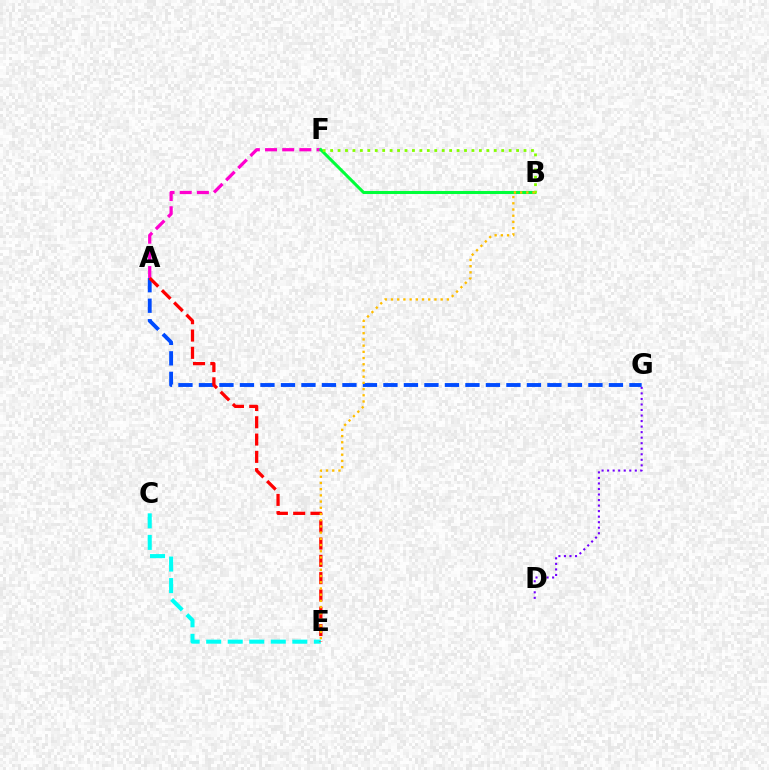{('D', 'G'): [{'color': '#7200ff', 'line_style': 'dotted', 'thickness': 1.5}], ('A', 'F'): [{'color': '#ff00cf', 'line_style': 'dashed', 'thickness': 2.33}], ('B', 'F'): [{'color': '#00ff39', 'line_style': 'solid', 'thickness': 2.19}, {'color': '#84ff00', 'line_style': 'dotted', 'thickness': 2.02}], ('C', 'E'): [{'color': '#00fff6', 'line_style': 'dashed', 'thickness': 2.93}], ('A', 'G'): [{'color': '#004bff', 'line_style': 'dashed', 'thickness': 2.78}], ('A', 'E'): [{'color': '#ff0000', 'line_style': 'dashed', 'thickness': 2.35}], ('B', 'E'): [{'color': '#ffbd00', 'line_style': 'dotted', 'thickness': 1.69}]}